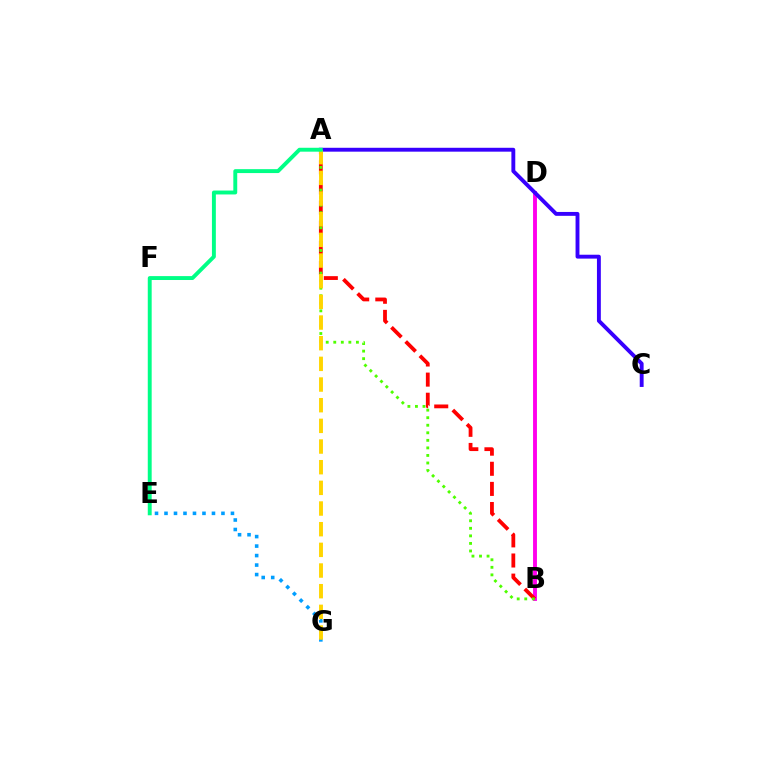{('B', 'D'): [{'color': '#ff00ed', 'line_style': 'solid', 'thickness': 2.8}], ('A', 'B'): [{'color': '#ff0000', 'line_style': 'dashed', 'thickness': 2.73}, {'color': '#4fff00', 'line_style': 'dotted', 'thickness': 2.05}], ('A', 'C'): [{'color': '#3700ff', 'line_style': 'solid', 'thickness': 2.8}], ('E', 'G'): [{'color': '#009eff', 'line_style': 'dotted', 'thickness': 2.58}], ('A', 'G'): [{'color': '#ffd500', 'line_style': 'dashed', 'thickness': 2.81}], ('A', 'E'): [{'color': '#00ff86', 'line_style': 'solid', 'thickness': 2.81}]}